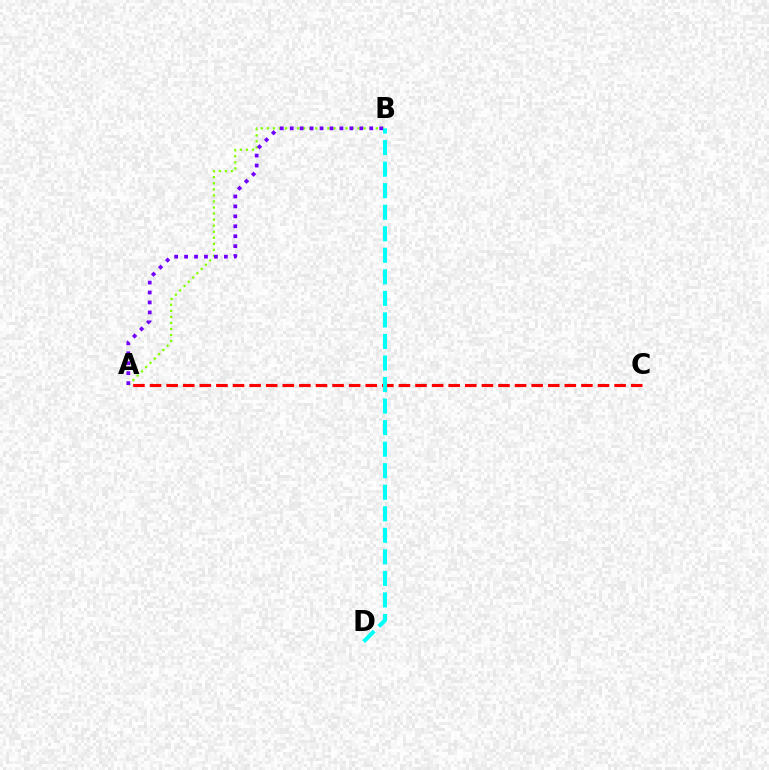{('A', 'B'): [{'color': '#84ff00', 'line_style': 'dotted', 'thickness': 1.64}, {'color': '#7200ff', 'line_style': 'dotted', 'thickness': 2.7}], ('A', 'C'): [{'color': '#ff0000', 'line_style': 'dashed', 'thickness': 2.25}], ('B', 'D'): [{'color': '#00fff6', 'line_style': 'dashed', 'thickness': 2.93}]}